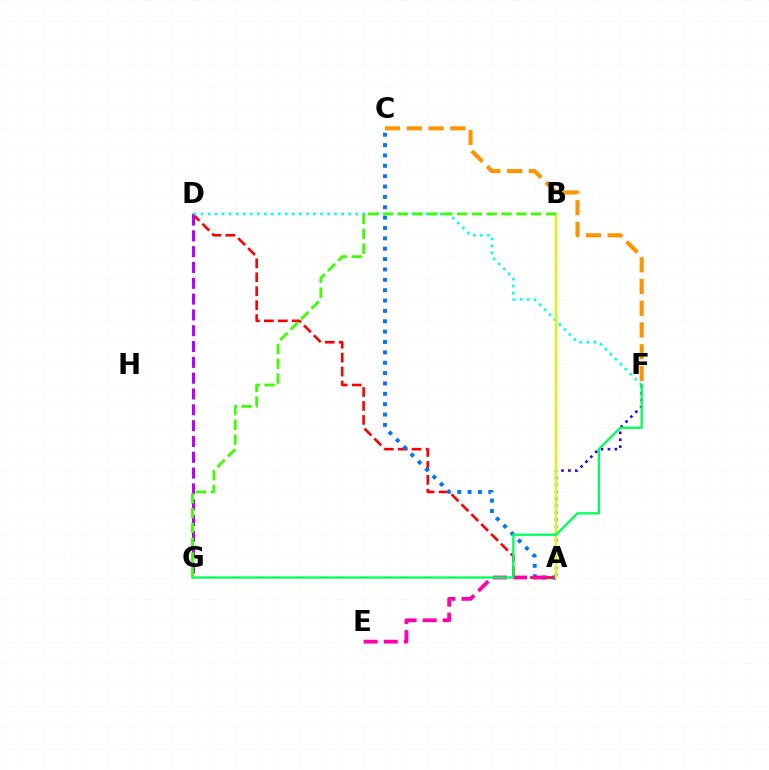{('A', 'F'): [{'color': '#2500ff', 'line_style': 'dotted', 'thickness': 1.88}], ('A', 'D'): [{'color': '#ff0000', 'line_style': 'dashed', 'thickness': 1.89}], ('A', 'C'): [{'color': '#0074ff', 'line_style': 'dotted', 'thickness': 2.82}], ('D', 'G'): [{'color': '#b900ff', 'line_style': 'dashed', 'thickness': 2.15}], ('D', 'F'): [{'color': '#00fff6', 'line_style': 'dotted', 'thickness': 1.91}], ('A', 'E'): [{'color': '#ff00ac', 'line_style': 'dashed', 'thickness': 2.73}], ('A', 'B'): [{'color': '#d1ff00', 'line_style': 'solid', 'thickness': 1.66}], ('F', 'G'): [{'color': '#00ff5c', 'line_style': 'solid', 'thickness': 1.66}], ('C', 'F'): [{'color': '#ff9400', 'line_style': 'dashed', 'thickness': 2.95}], ('B', 'G'): [{'color': '#3dff00', 'line_style': 'dashed', 'thickness': 2.01}]}